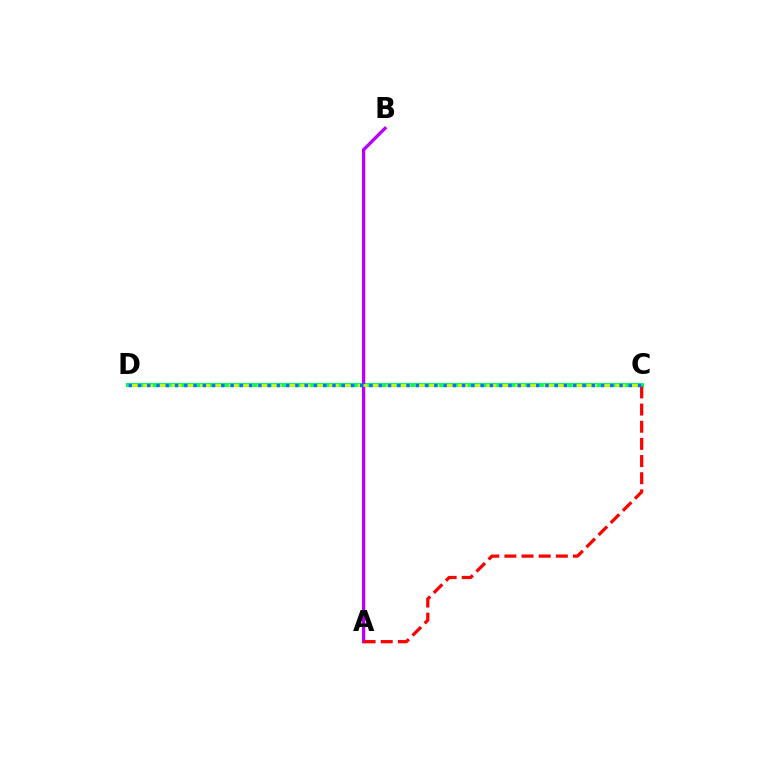{('C', 'D'): [{'color': '#00ff5c', 'line_style': 'solid', 'thickness': 2.86}, {'color': '#d1ff00', 'line_style': 'dashed', 'thickness': 1.95}, {'color': '#0074ff', 'line_style': 'dotted', 'thickness': 2.52}], ('A', 'B'): [{'color': '#b900ff', 'line_style': 'solid', 'thickness': 2.37}], ('A', 'C'): [{'color': '#ff0000', 'line_style': 'dashed', 'thickness': 2.33}]}